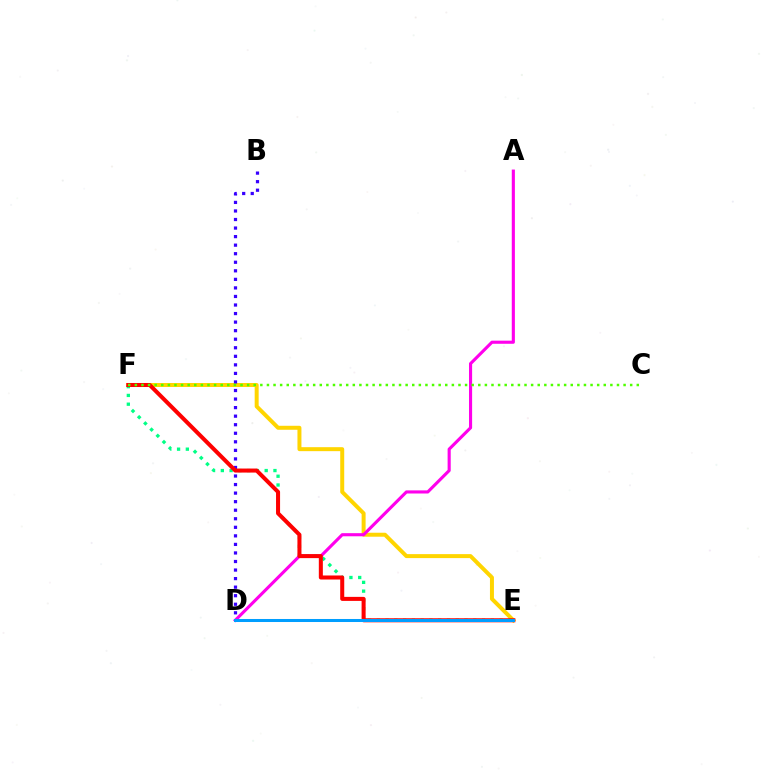{('E', 'F'): [{'color': '#ffd500', 'line_style': 'solid', 'thickness': 2.87}, {'color': '#00ff86', 'line_style': 'dotted', 'thickness': 2.38}, {'color': '#ff0000', 'line_style': 'solid', 'thickness': 2.9}], ('A', 'D'): [{'color': '#ff00ed', 'line_style': 'solid', 'thickness': 2.24}], ('B', 'D'): [{'color': '#3700ff', 'line_style': 'dotted', 'thickness': 2.32}], ('D', 'E'): [{'color': '#009eff', 'line_style': 'solid', 'thickness': 2.18}], ('C', 'F'): [{'color': '#4fff00', 'line_style': 'dotted', 'thickness': 1.79}]}